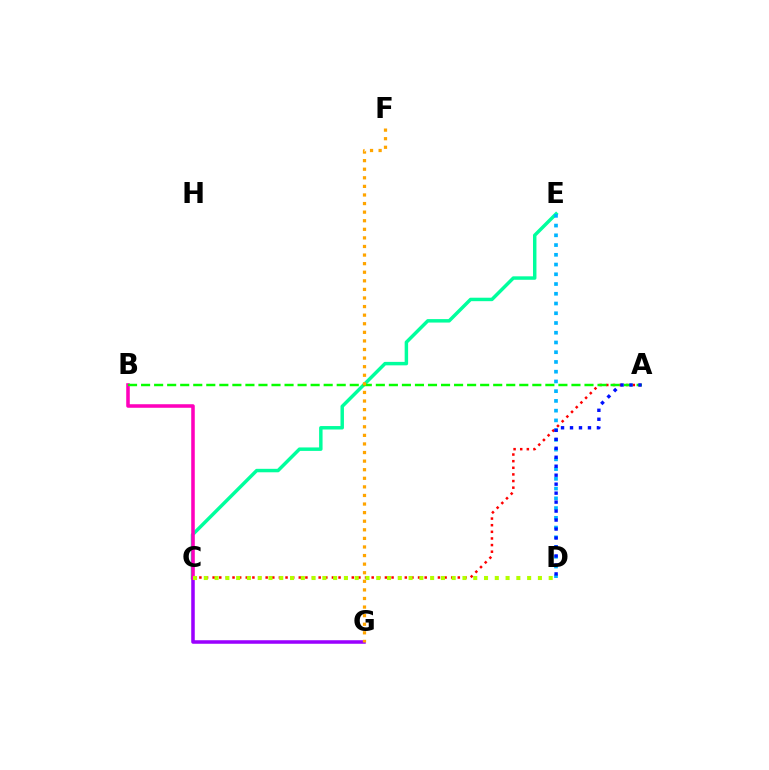{('C', 'E'): [{'color': '#00ff9d', 'line_style': 'solid', 'thickness': 2.49}], ('D', 'E'): [{'color': '#00b5ff', 'line_style': 'dotted', 'thickness': 2.65}], ('A', 'C'): [{'color': '#ff0000', 'line_style': 'dotted', 'thickness': 1.8}], ('C', 'G'): [{'color': '#9b00ff', 'line_style': 'solid', 'thickness': 2.54}], ('B', 'C'): [{'color': '#ff00bd', 'line_style': 'solid', 'thickness': 2.55}], ('A', 'B'): [{'color': '#08ff00', 'line_style': 'dashed', 'thickness': 1.77}], ('A', 'D'): [{'color': '#0010ff', 'line_style': 'dotted', 'thickness': 2.44}], ('F', 'G'): [{'color': '#ffa500', 'line_style': 'dotted', 'thickness': 2.33}], ('C', 'D'): [{'color': '#b3ff00', 'line_style': 'dotted', 'thickness': 2.93}]}